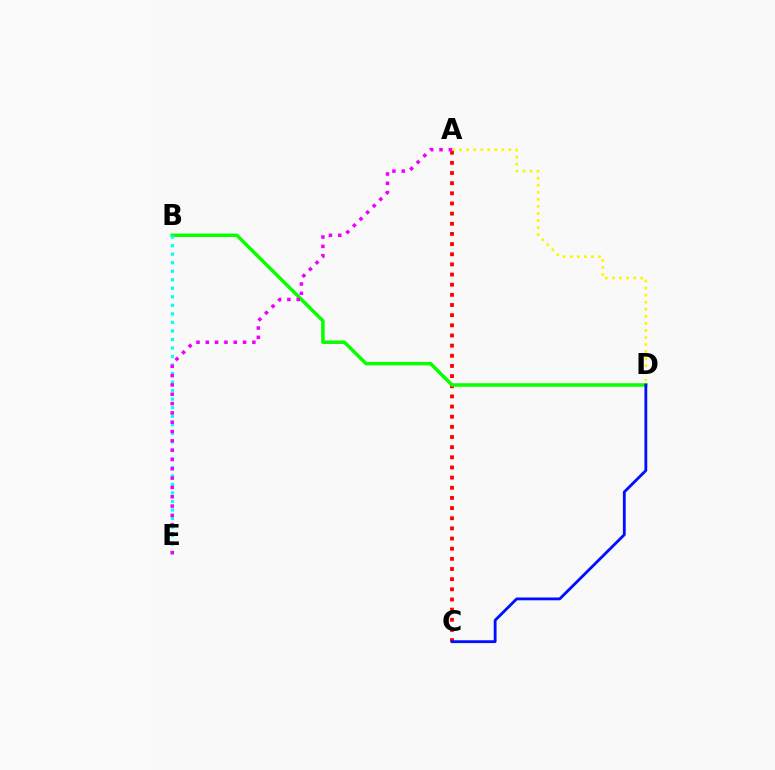{('A', 'C'): [{'color': '#ff0000', 'line_style': 'dotted', 'thickness': 2.76}], ('A', 'D'): [{'color': '#fcf500', 'line_style': 'dotted', 'thickness': 1.92}], ('B', 'D'): [{'color': '#08ff00', 'line_style': 'solid', 'thickness': 2.51}], ('C', 'D'): [{'color': '#0010ff', 'line_style': 'solid', 'thickness': 2.04}], ('B', 'E'): [{'color': '#00fff6', 'line_style': 'dotted', 'thickness': 2.32}], ('A', 'E'): [{'color': '#ee00ff', 'line_style': 'dotted', 'thickness': 2.53}]}